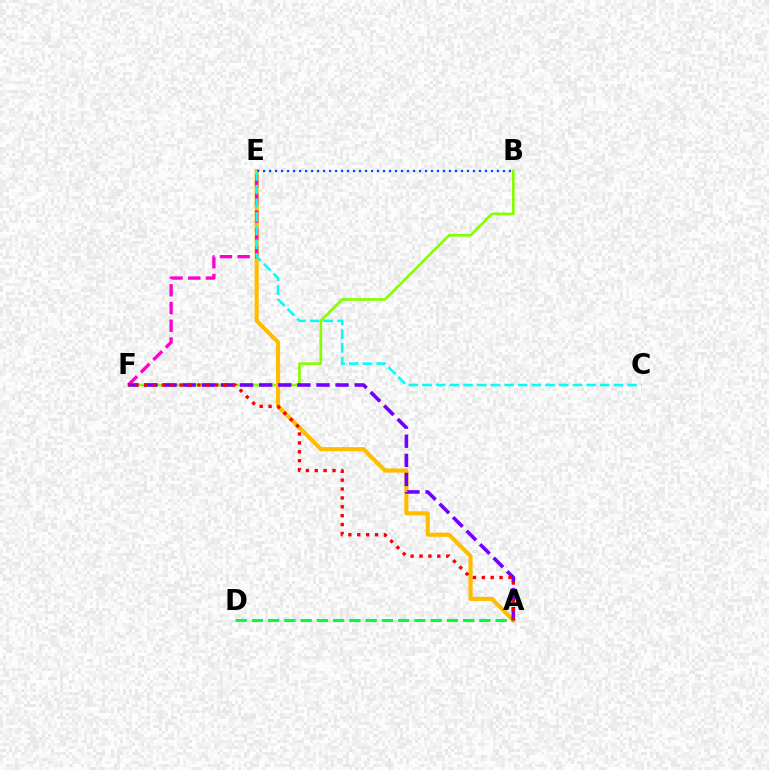{('B', 'F'): [{'color': '#84ff00', 'line_style': 'solid', 'thickness': 1.91}], ('A', 'E'): [{'color': '#ffbd00', 'line_style': 'solid', 'thickness': 2.97}], ('E', 'F'): [{'color': '#ff00cf', 'line_style': 'dashed', 'thickness': 2.4}], ('A', 'D'): [{'color': '#00ff39', 'line_style': 'dashed', 'thickness': 2.21}], ('A', 'F'): [{'color': '#7200ff', 'line_style': 'dashed', 'thickness': 2.59}, {'color': '#ff0000', 'line_style': 'dotted', 'thickness': 2.42}], ('B', 'E'): [{'color': '#004bff', 'line_style': 'dotted', 'thickness': 1.63}], ('C', 'E'): [{'color': '#00fff6', 'line_style': 'dashed', 'thickness': 1.86}]}